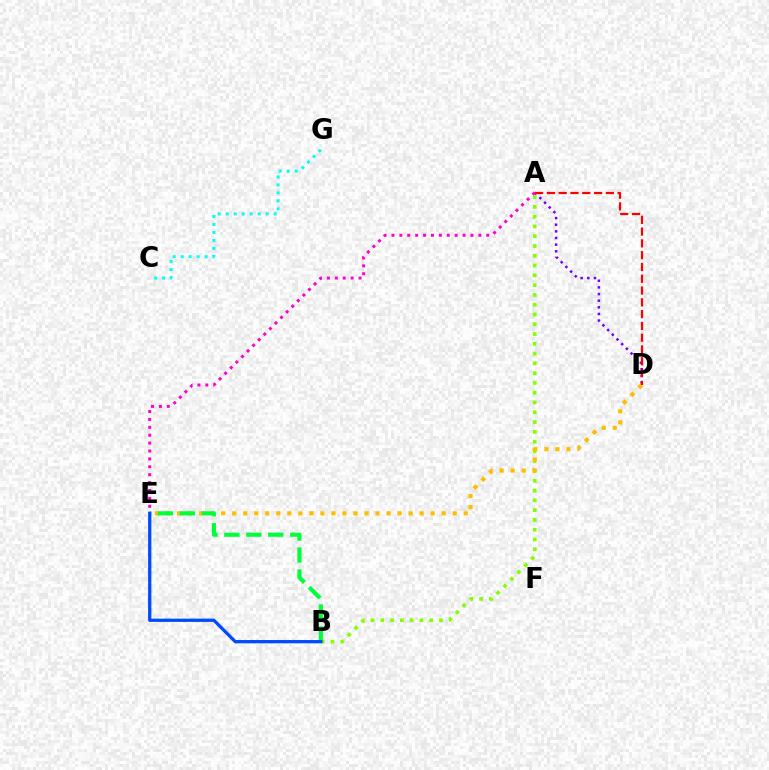{('A', 'B'): [{'color': '#84ff00', 'line_style': 'dotted', 'thickness': 2.66}], ('C', 'G'): [{'color': '#00fff6', 'line_style': 'dotted', 'thickness': 2.17}], ('D', 'E'): [{'color': '#ffbd00', 'line_style': 'dotted', 'thickness': 3.0}], ('A', 'D'): [{'color': '#7200ff', 'line_style': 'dotted', 'thickness': 1.8}, {'color': '#ff0000', 'line_style': 'dashed', 'thickness': 1.6}], ('B', 'E'): [{'color': '#00ff39', 'line_style': 'dashed', 'thickness': 2.98}, {'color': '#004bff', 'line_style': 'solid', 'thickness': 2.35}], ('A', 'E'): [{'color': '#ff00cf', 'line_style': 'dotted', 'thickness': 2.15}]}